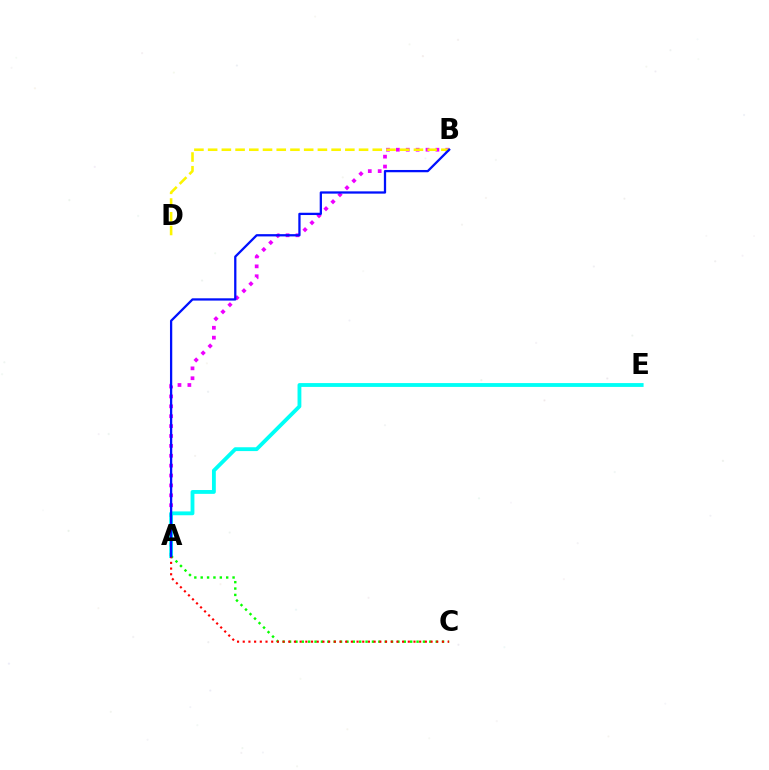{('A', 'B'): [{'color': '#ee00ff', 'line_style': 'dotted', 'thickness': 2.69}, {'color': '#0010ff', 'line_style': 'solid', 'thickness': 1.64}], ('A', 'E'): [{'color': '#00fff6', 'line_style': 'solid', 'thickness': 2.76}], ('A', 'C'): [{'color': '#08ff00', 'line_style': 'dotted', 'thickness': 1.73}, {'color': '#ff0000', 'line_style': 'dotted', 'thickness': 1.55}], ('B', 'D'): [{'color': '#fcf500', 'line_style': 'dashed', 'thickness': 1.86}]}